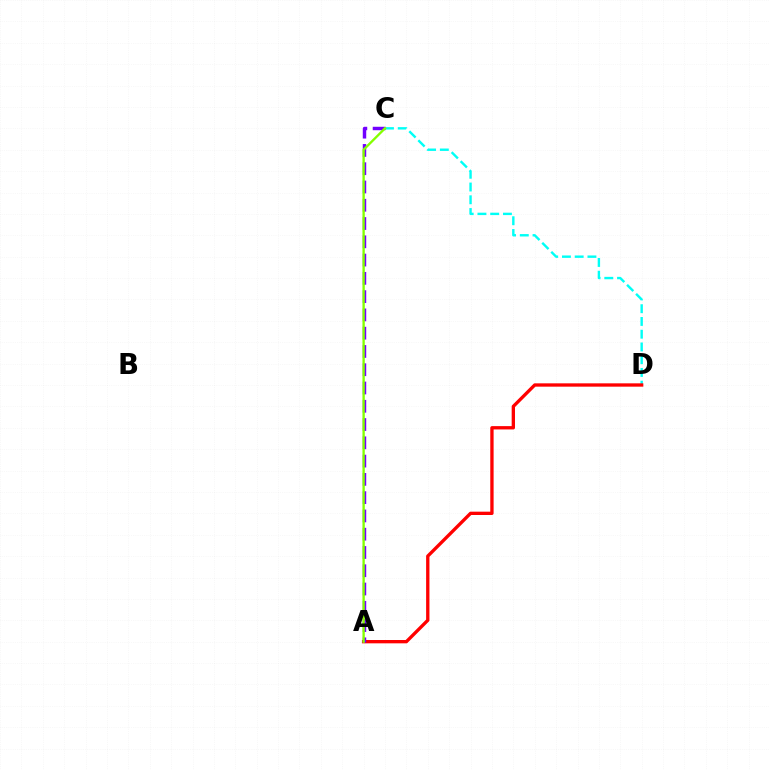{('C', 'D'): [{'color': '#00fff6', 'line_style': 'dashed', 'thickness': 1.73}], ('A', 'D'): [{'color': '#ff0000', 'line_style': 'solid', 'thickness': 2.39}], ('A', 'C'): [{'color': '#7200ff', 'line_style': 'dashed', 'thickness': 2.48}, {'color': '#84ff00', 'line_style': 'solid', 'thickness': 1.68}]}